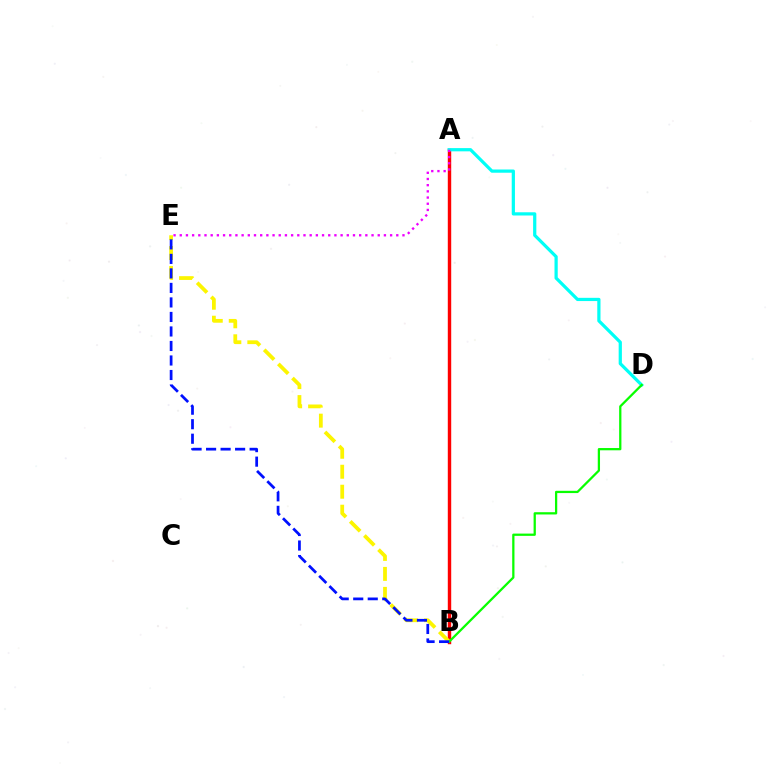{('A', 'B'): [{'color': '#ff0000', 'line_style': 'solid', 'thickness': 2.46}], ('A', 'D'): [{'color': '#00fff6', 'line_style': 'solid', 'thickness': 2.32}], ('B', 'E'): [{'color': '#fcf500', 'line_style': 'dashed', 'thickness': 2.71}, {'color': '#0010ff', 'line_style': 'dashed', 'thickness': 1.97}], ('B', 'D'): [{'color': '#08ff00', 'line_style': 'solid', 'thickness': 1.63}], ('A', 'E'): [{'color': '#ee00ff', 'line_style': 'dotted', 'thickness': 1.68}]}